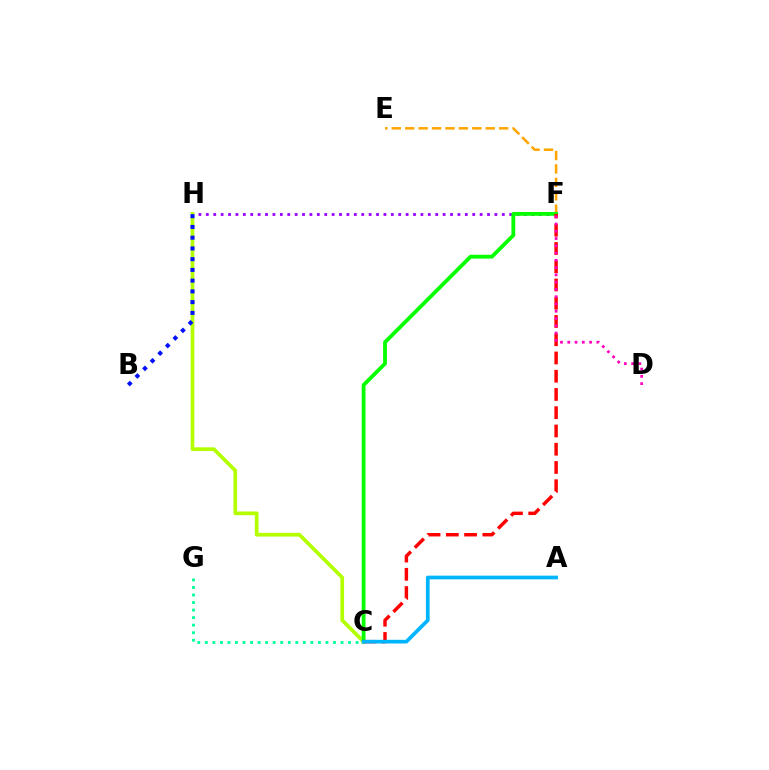{('E', 'F'): [{'color': '#ffa500', 'line_style': 'dashed', 'thickness': 1.82}], ('F', 'H'): [{'color': '#9b00ff', 'line_style': 'dotted', 'thickness': 2.01}], ('C', 'H'): [{'color': '#b3ff00', 'line_style': 'solid', 'thickness': 2.66}], ('B', 'H'): [{'color': '#0010ff', 'line_style': 'dotted', 'thickness': 2.92}], ('C', 'G'): [{'color': '#00ff9d', 'line_style': 'dotted', 'thickness': 2.05}], ('C', 'F'): [{'color': '#08ff00', 'line_style': 'solid', 'thickness': 2.74}, {'color': '#ff0000', 'line_style': 'dashed', 'thickness': 2.48}], ('A', 'C'): [{'color': '#00b5ff', 'line_style': 'solid', 'thickness': 2.67}], ('D', 'F'): [{'color': '#ff00bd', 'line_style': 'dotted', 'thickness': 1.98}]}